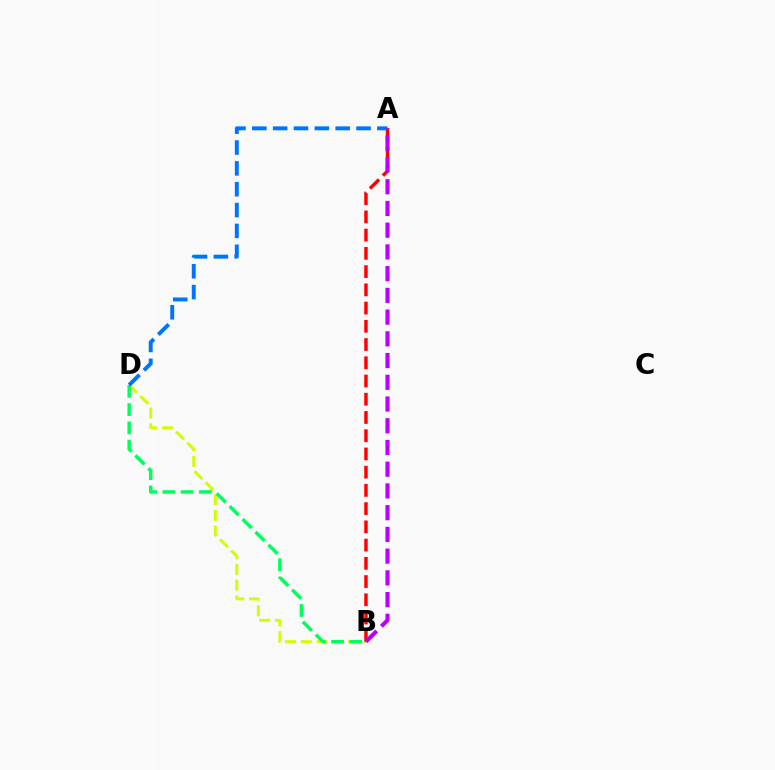{('B', 'D'): [{'color': '#d1ff00', 'line_style': 'dashed', 'thickness': 2.14}, {'color': '#00ff5c', 'line_style': 'dashed', 'thickness': 2.48}], ('A', 'B'): [{'color': '#ff0000', 'line_style': 'dashed', 'thickness': 2.48}, {'color': '#b900ff', 'line_style': 'dashed', 'thickness': 2.95}], ('A', 'D'): [{'color': '#0074ff', 'line_style': 'dashed', 'thickness': 2.83}]}